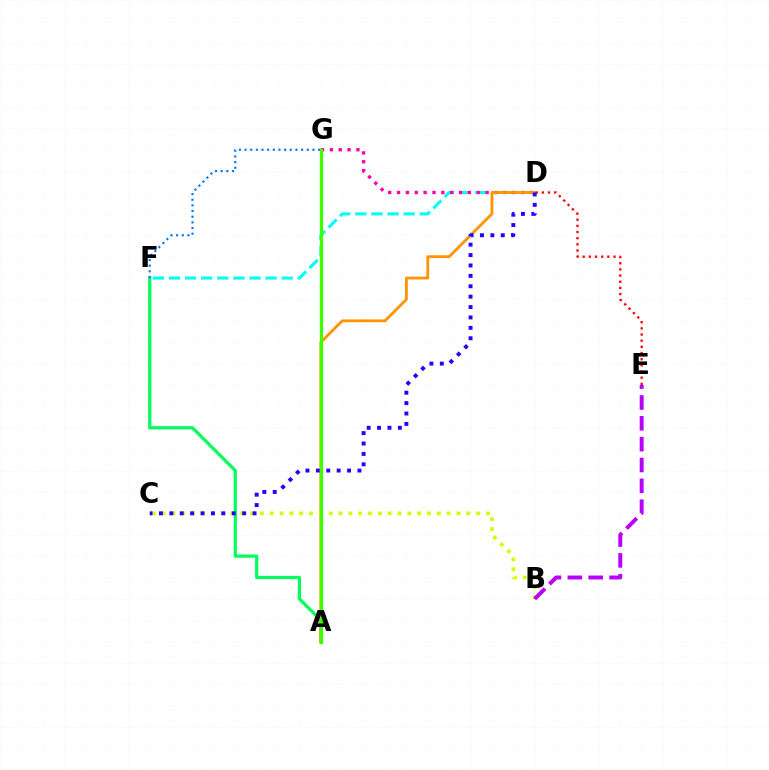{('A', 'F'): [{'color': '#00ff5c', 'line_style': 'solid', 'thickness': 2.31}], ('F', 'G'): [{'color': '#0074ff', 'line_style': 'dotted', 'thickness': 1.54}], ('D', 'F'): [{'color': '#00fff6', 'line_style': 'dashed', 'thickness': 2.19}], ('D', 'G'): [{'color': '#ff00ac', 'line_style': 'dotted', 'thickness': 2.41}], ('A', 'D'): [{'color': '#ff9400', 'line_style': 'solid', 'thickness': 2.03}], ('D', 'E'): [{'color': '#ff0000', 'line_style': 'dotted', 'thickness': 1.68}], ('B', 'C'): [{'color': '#d1ff00', 'line_style': 'dotted', 'thickness': 2.67}], ('B', 'E'): [{'color': '#b900ff', 'line_style': 'dashed', 'thickness': 2.83}], ('C', 'D'): [{'color': '#2500ff', 'line_style': 'dotted', 'thickness': 2.83}], ('A', 'G'): [{'color': '#3dff00', 'line_style': 'solid', 'thickness': 2.36}]}